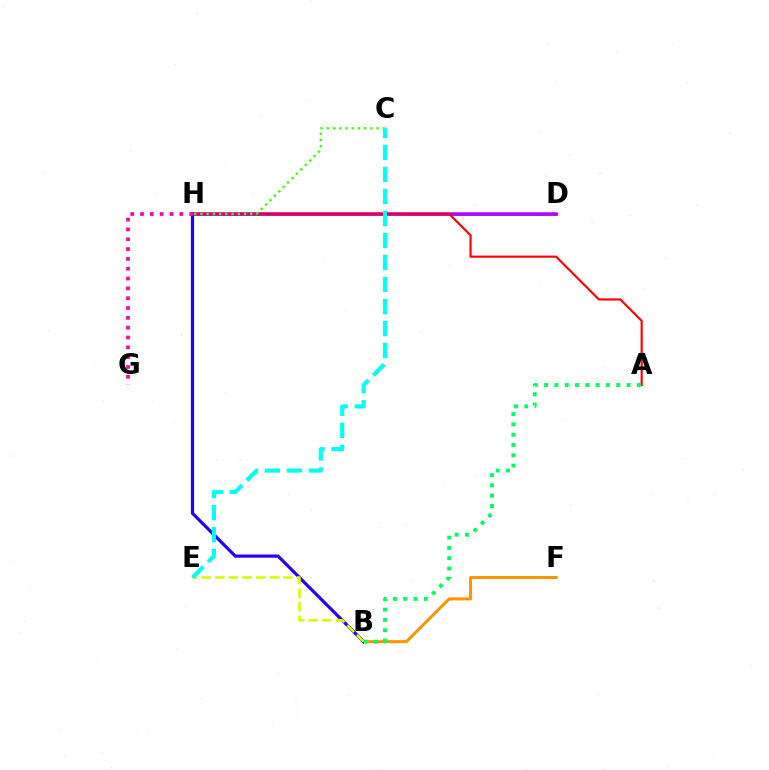{('D', 'H'): [{'color': '#0074ff', 'line_style': 'solid', 'thickness': 1.9}, {'color': '#b900ff', 'line_style': 'solid', 'thickness': 2.53}], ('B', 'F'): [{'color': '#ff9400', 'line_style': 'solid', 'thickness': 2.18}], ('B', 'H'): [{'color': '#2500ff', 'line_style': 'solid', 'thickness': 2.3}], ('A', 'H'): [{'color': '#ff0000', 'line_style': 'solid', 'thickness': 1.55}], ('C', 'H'): [{'color': '#3dff00', 'line_style': 'dotted', 'thickness': 1.69}], ('B', 'E'): [{'color': '#d1ff00', 'line_style': 'dashed', 'thickness': 1.85}], ('G', 'H'): [{'color': '#ff00ac', 'line_style': 'dotted', 'thickness': 2.67}], ('C', 'E'): [{'color': '#00fff6', 'line_style': 'dashed', 'thickness': 2.99}], ('A', 'B'): [{'color': '#00ff5c', 'line_style': 'dotted', 'thickness': 2.8}]}